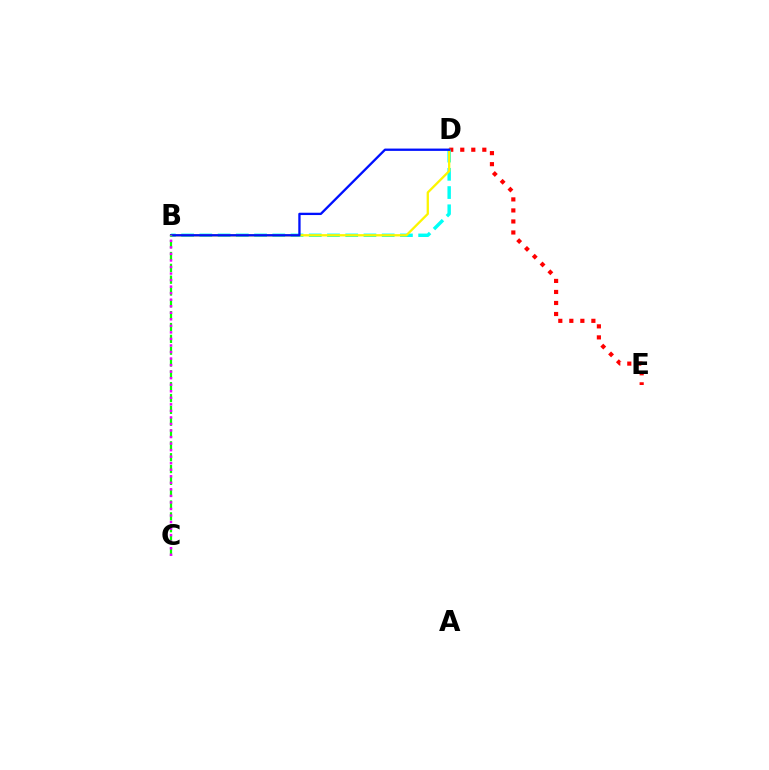{('D', 'E'): [{'color': '#ff0000', 'line_style': 'dotted', 'thickness': 3.0}], ('B', 'D'): [{'color': '#00fff6', 'line_style': 'dashed', 'thickness': 2.48}, {'color': '#fcf500', 'line_style': 'solid', 'thickness': 1.65}, {'color': '#0010ff', 'line_style': 'solid', 'thickness': 1.67}], ('B', 'C'): [{'color': '#08ff00', 'line_style': 'dashed', 'thickness': 1.61}, {'color': '#ee00ff', 'line_style': 'dotted', 'thickness': 1.78}]}